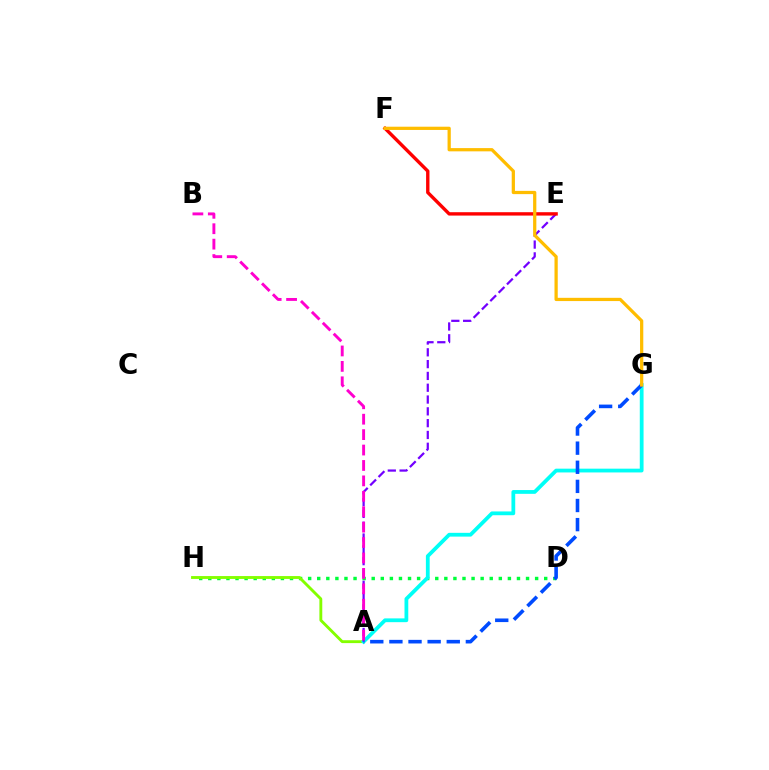{('D', 'H'): [{'color': '#00ff39', 'line_style': 'dotted', 'thickness': 2.47}], ('A', 'H'): [{'color': '#84ff00', 'line_style': 'solid', 'thickness': 2.07}], ('A', 'G'): [{'color': '#00fff6', 'line_style': 'solid', 'thickness': 2.72}, {'color': '#004bff', 'line_style': 'dashed', 'thickness': 2.6}], ('A', 'E'): [{'color': '#7200ff', 'line_style': 'dashed', 'thickness': 1.6}], ('E', 'F'): [{'color': '#ff0000', 'line_style': 'solid', 'thickness': 2.43}], ('F', 'G'): [{'color': '#ffbd00', 'line_style': 'solid', 'thickness': 2.33}], ('A', 'B'): [{'color': '#ff00cf', 'line_style': 'dashed', 'thickness': 2.09}]}